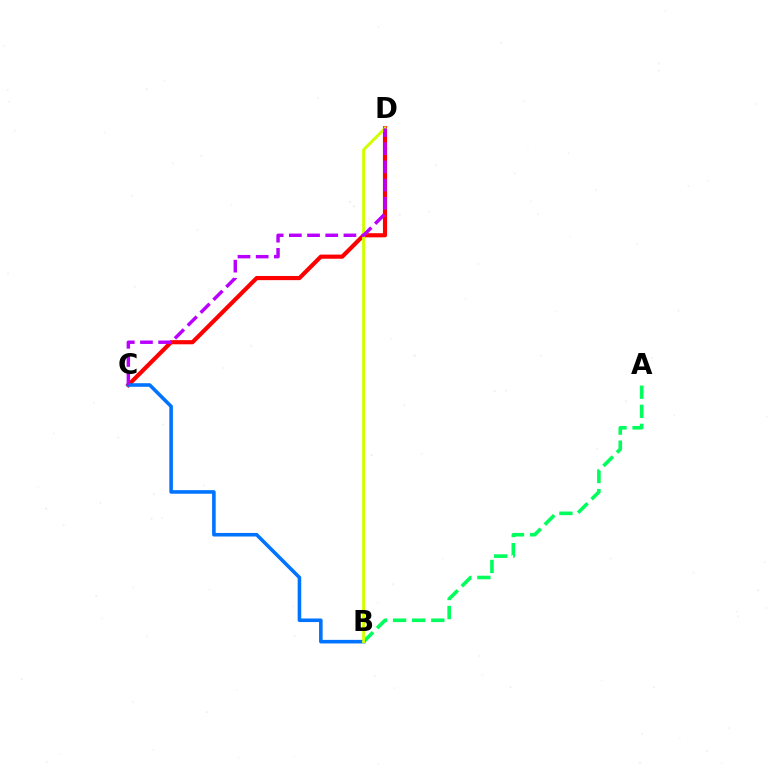{('C', 'D'): [{'color': '#ff0000', 'line_style': 'solid', 'thickness': 2.99}, {'color': '#b900ff', 'line_style': 'dashed', 'thickness': 2.47}], ('A', 'B'): [{'color': '#00ff5c', 'line_style': 'dashed', 'thickness': 2.59}], ('B', 'C'): [{'color': '#0074ff', 'line_style': 'solid', 'thickness': 2.57}], ('B', 'D'): [{'color': '#d1ff00', 'line_style': 'solid', 'thickness': 2.12}]}